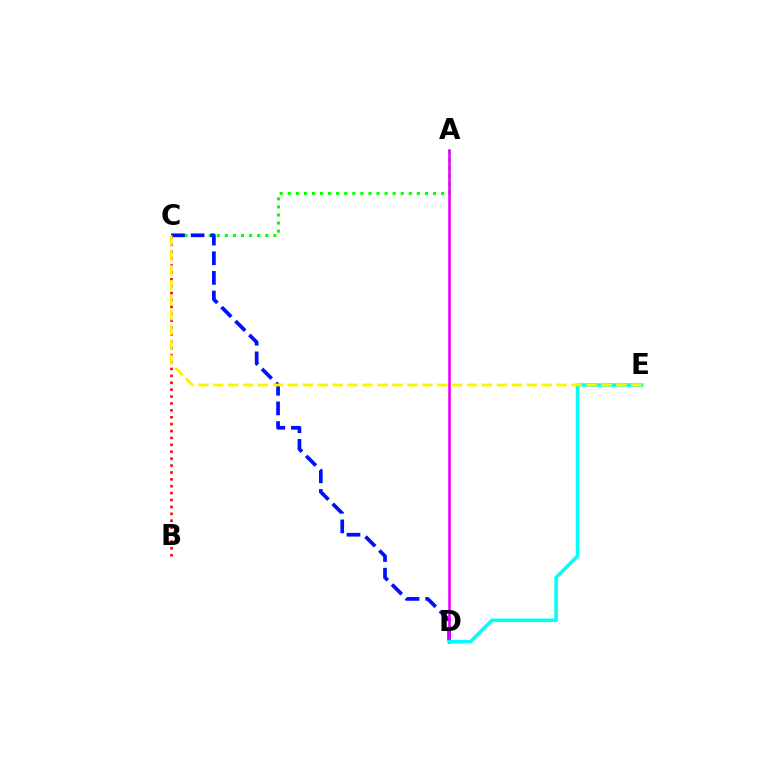{('A', 'C'): [{'color': '#08ff00', 'line_style': 'dotted', 'thickness': 2.19}], ('C', 'D'): [{'color': '#0010ff', 'line_style': 'dashed', 'thickness': 2.67}], ('A', 'D'): [{'color': '#ee00ff', 'line_style': 'solid', 'thickness': 1.88}], ('B', 'C'): [{'color': '#ff0000', 'line_style': 'dotted', 'thickness': 1.87}], ('D', 'E'): [{'color': '#00fff6', 'line_style': 'solid', 'thickness': 2.55}], ('C', 'E'): [{'color': '#fcf500', 'line_style': 'dashed', 'thickness': 2.03}]}